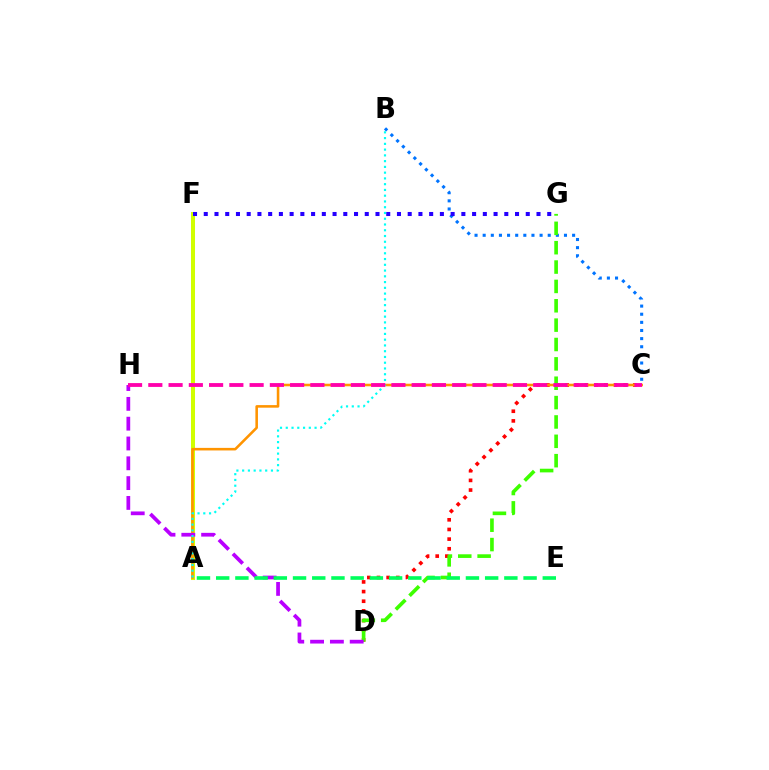{('C', 'D'): [{'color': '#ff0000', 'line_style': 'dotted', 'thickness': 2.62}], ('B', 'C'): [{'color': '#0074ff', 'line_style': 'dotted', 'thickness': 2.21}], ('A', 'F'): [{'color': '#d1ff00', 'line_style': 'solid', 'thickness': 2.9}], ('A', 'C'): [{'color': '#ff9400', 'line_style': 'solid', 'thickness': 1.85}], ('D', 'G'): [{'color': '#3dff00', 'line_style': 'dashed', 'thickness': 2.63}], ('D', 'H'): [{'color': '#b900ff', 'line_style': 'dashed', 'thickness': 2.69}], ('A', 'E'): [{'color': '#00ff5c', 'line_style': 'dashed', 'thickness': 2.61}], ('F', 'G'): [{'color': '#2500ff', 'line_style': 'dotted', 'thickness': 2.92}], ('A', 'B'): [{'color': '#00fff6', 'line_style': 'dotted', 'thickness': 1.56}], ('C', 'H'): [{'color': '#ff00ac', 'line_style': 'dashed', 'thickness': 2.75}]}